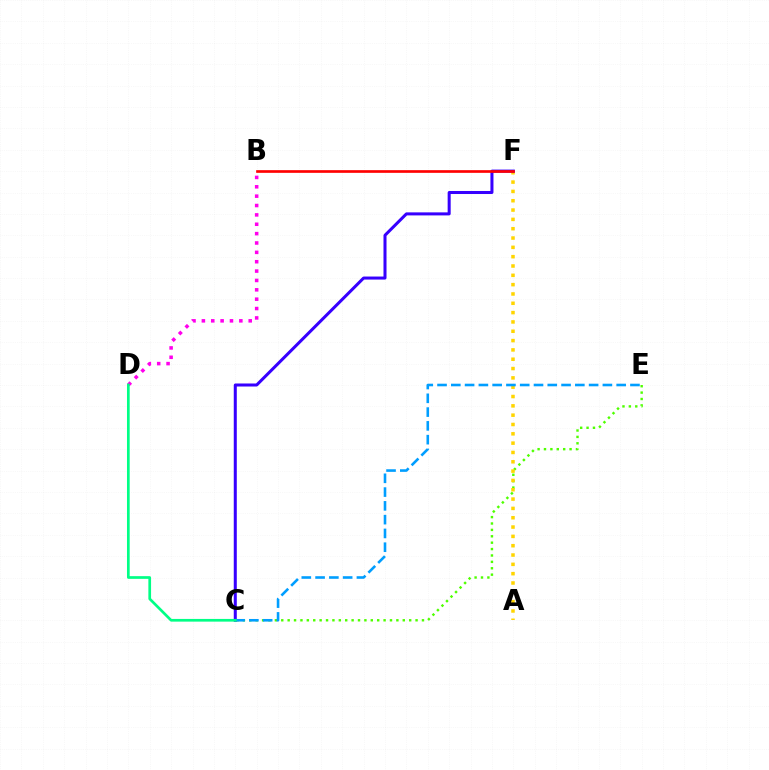{('C', 'E'): [{'color': '#4fff00', 'line_style': 'dotted', 'thickness': 1.74}, {'color': '#009eff', 'line_style': 'dashed', 'thickness': 1.87}], ('A', 'F'): [{'color': '#ffd500', 'line_style': 'dotted', 'thickness': 2.53}], ('C', 'F'): [{'color': '#3700ff', 'line_style': 'solid', 'thickness': 2.18}], ('B', 'D'): [{'color': '#ff00ed', 'line_style': 'dotted', 'thickness': 2.54}], ('B', 'F'): [{'color': '#ff0000', 'line_style': 'solid', 'thickness': 1.92}], ('C', 'D'): [{'color': '#00ff86', 'line_style': 'solid', 'thickness': 1.94}]}